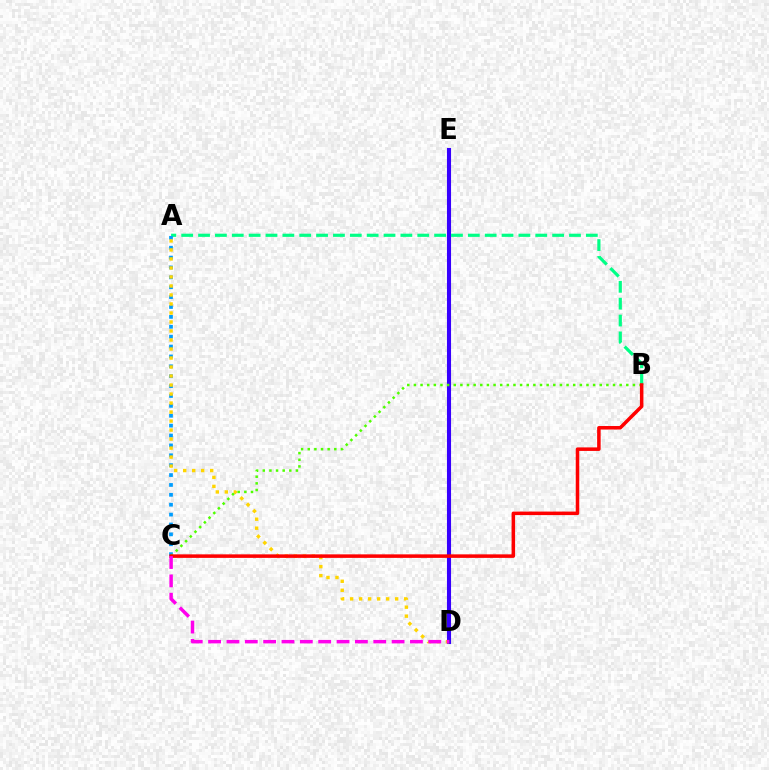{('D', 'E'): [{'color': '#3700ff', 'line_style': 'solid', 'thickness': 2.94}], ('A', 'B'): [{'color': '#00ff86', 'line_style': 'dashed', 'thickness': 2.29}], ('A', 'C'): [{'color': '#009eff', 'line_style': 'dotted', 'thickness': 2.69}], ('A', 'D'): [{'color': '#ffd500', 'line_style': 'dotted', 'thickness': 2.45}], ('B', 'C'): [{'color': '#4fff00', 'line_style': 'dotted', 'thickness': 1.8}, {'color': '#ff0000', 'line_style': 'solid', 'thickness': 2.53}], ('C', 'D'): [{'color': '#ff00ed', 'line_style': 'dashed', 'thickness': 2.49}]}